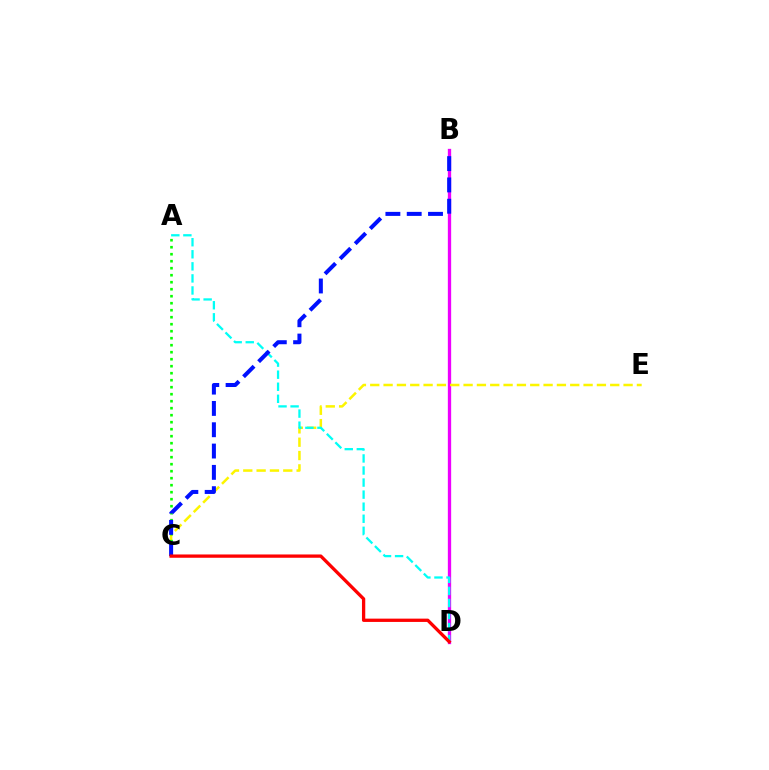{('B', 'D'): [{'color': '#ee00ff', 'line_style': 'solid', 'thickness': 2.38}], ('C', 'E'): [{'color': '#fcf500', 'line_style': 'dashed', 'thickness': 1.81}], ('A', 'C'): [{'color': '#08ff00', 'line_style': 'dotted', 'thickness': 1.9}], ('A', 'D'): [{'color': '#00fff6', 'line_style': 'dashed', 'thickness': 1.64}], ('B', 'C'): [{'color': '#0010ff', 'line_style': 'dashed', 'thickness': 2.9}], ('C', 'D'): [{'color': '#ff0000', 'line_style': 'solid', 'thickness': 2.37}]}